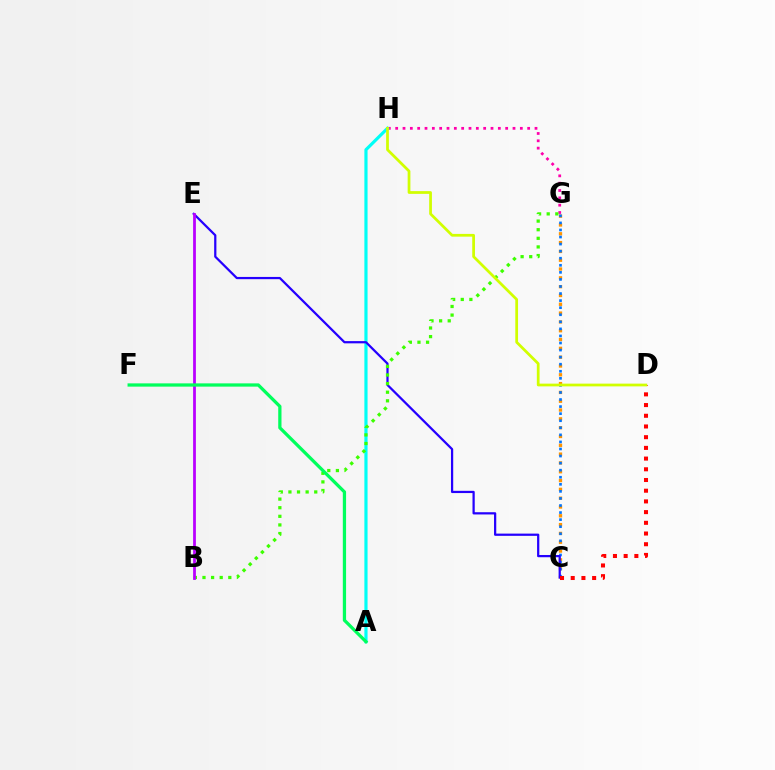{('C', 'G'): [{'color': '#ff9400', 'line_style': 'dotted', 'thickness': 2.39}, {'color': '#0074ff', 'line_style': 'dotted', 'thickness': 1.92}], ('G', 'H'): [{'color': '#ff00ac', 'line_style': 'dotted', 'thickness': 1.99}], ('A', 'H'): [{'color': '#00fff6', 'line_style': 'solid', 'thickness': 2.29}], ('C', 'E'): [{'color': '#2500ff', 'line_style': 'solid', 'thickness': 1.61}], ('C', 'D'): [{'color': '#ff0000', 'line_style': 'dotted', 'thickness': 2.91}], ('B', 'G'): [{'color': '#3dff00', 'line_style': 'dotted', 'thickness': 2.34}], ('B', 'E'): [{'color': '#b900ff', 'line_style': 'solid', 'thickness': 2.0}], ('D', 'H'): [{'color': '#d1ff00', 'line_style': 'solid', 'thickness': 1.97}], ('A', 'F'): [{'color': '#00ff5c', 'line_style': 'solid', 'thickness': 2.34}]}